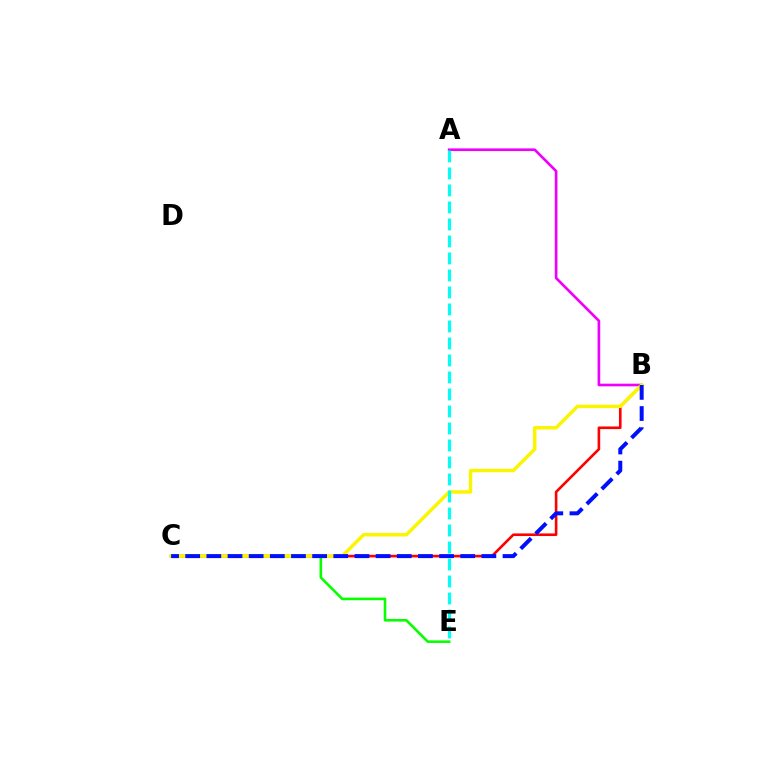{('C', 'E'): [{'color': '#08ff00', 'line_style': 'solid', 'thickness': 1.87}], ('B', 'C'): [{'color': '#ff0000', 'line_style': 'solid', 'thickness': 1.88}, {'color': '#fcf500', 'line_style': 'solid', 'thickness': 2.49}, {'color': '#0010ff', 'line_style': 'dashed', 'thickness': 2.87}], ('A', 'B'): [{'color': '#ee00ff', 'line_style': 'solid', 'thickness': 1.92}], ('A', 'E'): [{'color': '#00fff6', 'line_style': 'dashed', 'thickness': 2.31}]}